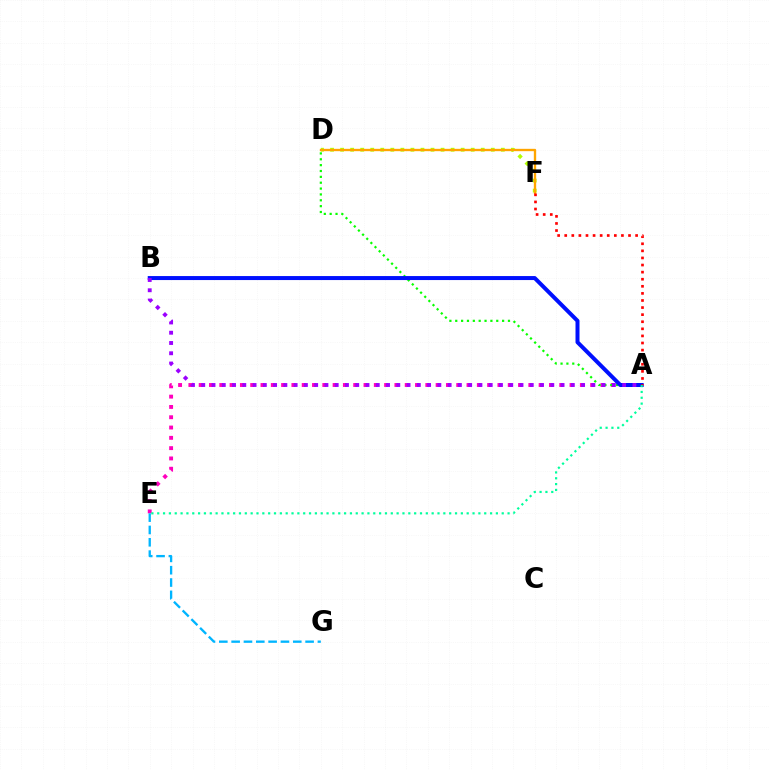{('D', 'F'): [{'color': '#b3ff00', 'line_style': 'dotted', 'thickness': 2.73}, {'color': '#ffa500', 'line_style': 'solid', 'thickness': 1.69}], ('A', 'E'): [{'color': '#ff00bd', 'line_style': 'dotted', 'thickness': 2.8}, {'color': '#00ff9d', 'line_style': 'dotted', 'thickness': 1.59}], ('A', 'D'): [{'color': '#08ff00', 'line_style': 'dotted', 'thickness': 1.59}], ('A', 'B'): [{'color': '#0010ff', 'line_style': 'solid', 'thickness': 2.88}, {'color': '#9b00ff', 'line_style': 'dotted', 'thickness': 2.79}], ('A', 'F'): [{'color': '#ff0000', 'line_style': 'dotted', 'thickness': 1.93}], ('E', 'G'): [{'color': '#00b5ff', 'line_style': 'dashed', 'thickness': 1.67}]}